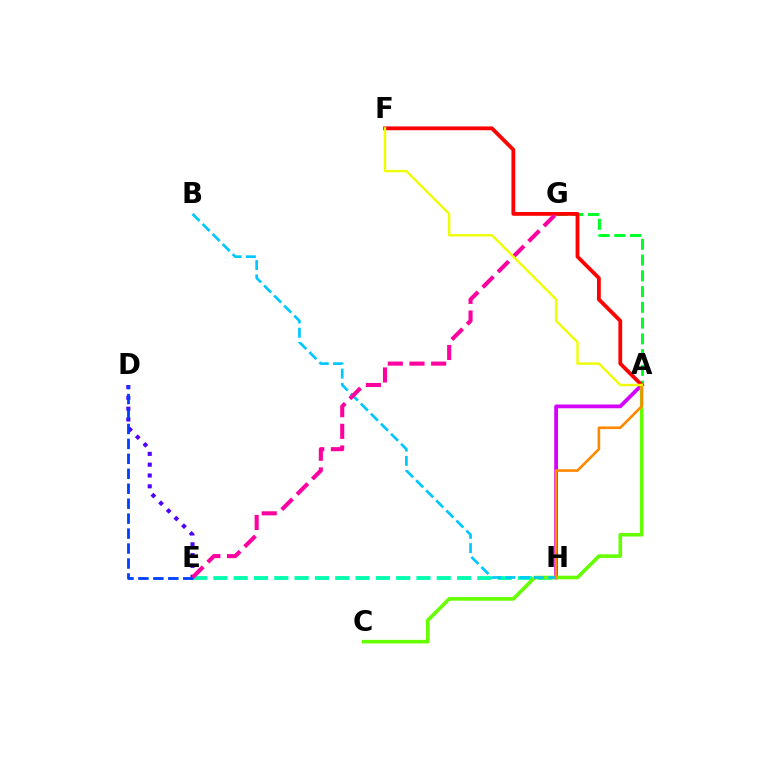{('A', 'H'): [{'color': '#d600ff', 'line_style': 'solid', 'thickness': 2.72}, {'color': '#ff8800', 'line_style': 'solid', 'thickness': 1.88}], ('D', 'E'): [{'color': '#4f00ff', 'line_style': 'dotted', 'thickness': 2.94}, {'color': '#003fff', 'line_style': 'dashed', 'thickness': 2.03}], ('E', 'H'): [{'color': '#00ffaf', 'line_style': 'dashed', 'thickness': 2.76}], ('A', 'C'): [{'color': '#66ff00', 'line_style': 'solid', 'thickness': 2.59}], ('A', 'G'): [{'color': '#00ff27', 'line_style': 'dashed', 'thickness': 2.14}], ('B', 'H'): [{'color': '#00c7ff', 'line_style': 'dashed', 'thickness': 1.93}], ('A', 'F'): [{'color': '#ff0000', 'line_style': 'solid', 'thickness': 2.73}, {'color': '#eeff00', 'line_style': 'solid', 'thickness': 1.72}], ('E', 'G'): [{'color': '#ff00a0', 'line_style': 'dashed', 'thickness': 2.94}]}